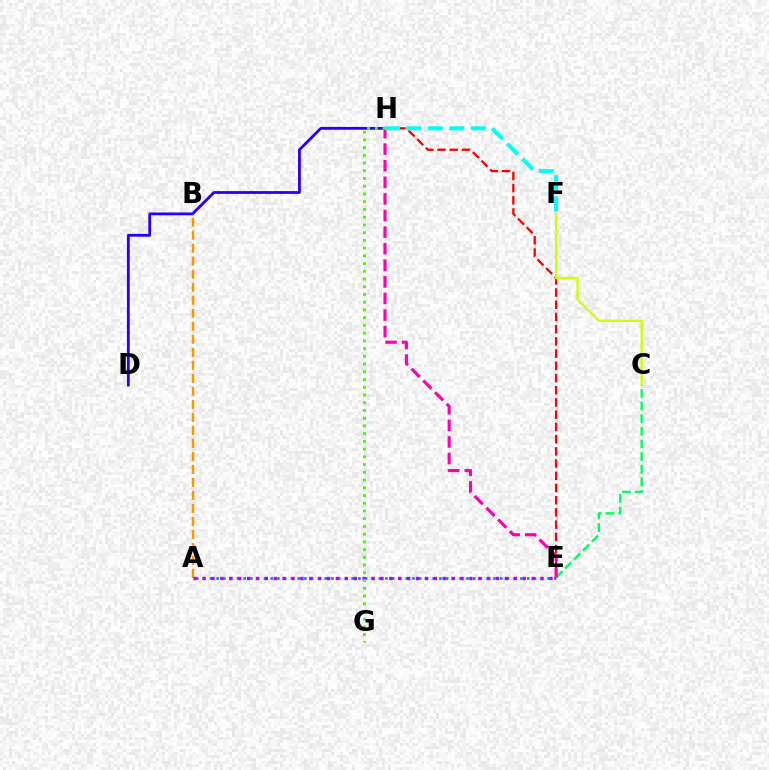{('D', 'H'): [{'color': '#2500ff', 'line_style': 'solid', 'thickness': 2.02}], ('E', 'H'): [{'color': '#ff0000', 'line_style': 'dashed', 'thickness': 1.66}, {'color': '#ff00ac', 'line_style': 'dashed', 'thickness': 2.25}], ('A', 'E'): [{'color': '#0074ff', 'line_style': 'dotted', 'thickness': 1.83}, {'color': '#b900ff', 'line_style': 'dotted', 'thickness': 2.42}], ('C', 'F'): [{'color': '#d1ff00', 'line_style': 'solid', 'thickness': 1.68}], ('C', 'E'): [{'color': '#00ff5c', 'line_style': 'dashed', 'thickness': 1.72}], ('A', 'B'): [{'color': '#ff9400', 'line_style': 'dashed', 'thickness': 1.77}], ('F', 'H'): [{'color': '#00fff6', 'line_style': 'dashed', 'thickness': 2.91}], ('G', 'H'): [{'color': '#3dff00', 'line_style': 'dotted', 'thickness': 2.1}]}